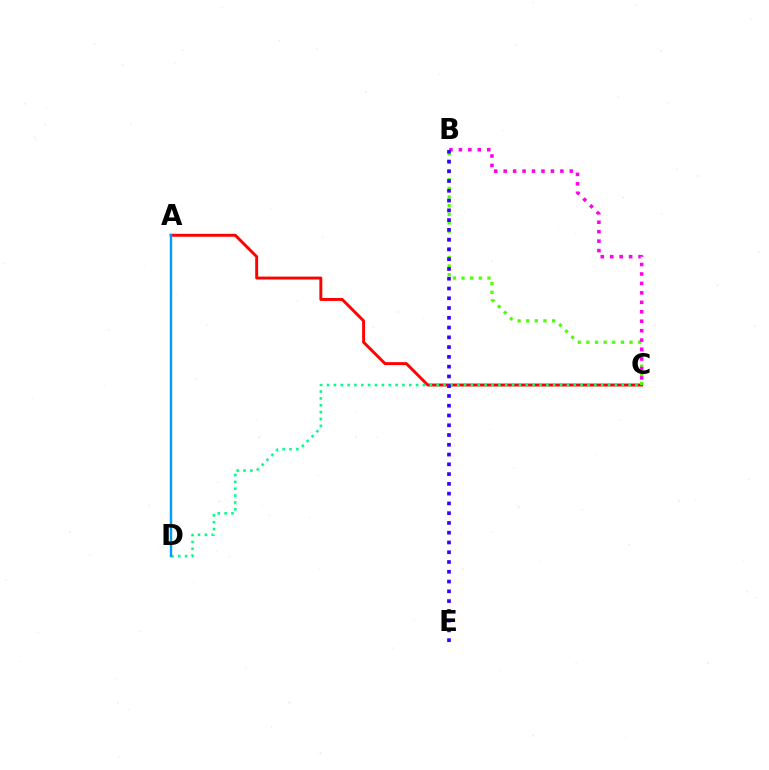{('A', 'D'): [{'color': '#ffd500', 'line_style': 'solid', 'thickness': 1.67}, {'color': '#009eff', 'line_style': 'solid', 'thickness': 1.69}], ('A', 'C'): [{'color': '#ff0000', 'line_style': 'solid', 'thickness': 2.11}], ('C', 'D'): [{'color': '#00ff86', 'line_style': 'dotted', 'thickness': 1.86}], ('B', 'C'): [{'color': '#4fff00', 'line_style': 'dotted', 'thickness': 2.34}, {'color': '#ff00ed', 'line_style': 'dotted', 'thickness': 2.57}], ('B', 'E'): [{'color': '#3700ff', 'line_style': 'dotted', 'thickness': 2.65}]}